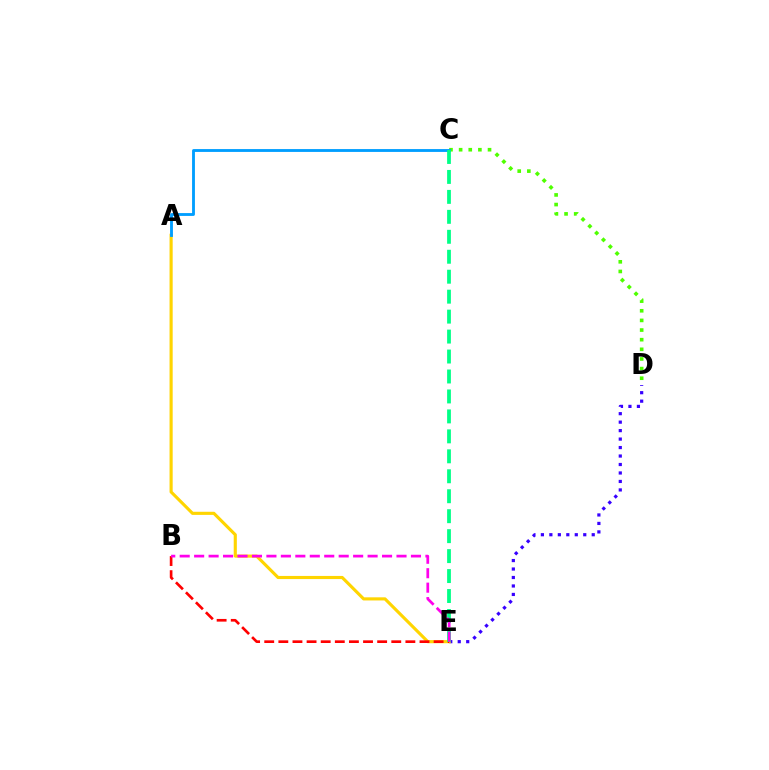{('D', 'E'): [{'color': '#3700ff', 'line_style': 'dotted', 'thickness': 2.3}], ('A', 'E'): [{'color': '#ffd500', 'line_style': 'solid', 'thickness': 2.25}], ('C', 'D'): [{'color': '#4fff00', 'line_style': 'dotted', 'thickness': 2.62}], ('A', 'C'): [{'color': '#009eff', 'line_style': 'solid', 'thickness': 2.05}], ('B', 'E'): [{'color': '#ff0000', 'line_style': 'dashed', 'thickness': 1.92}, {'color': '#ff00ed', 'line_style': 'dashed', 'thickness': 1.96}], ('C', 'E'): [{'color': '#00ff86', 'line_style': 'dashed', 'thickness': 2.71}]}